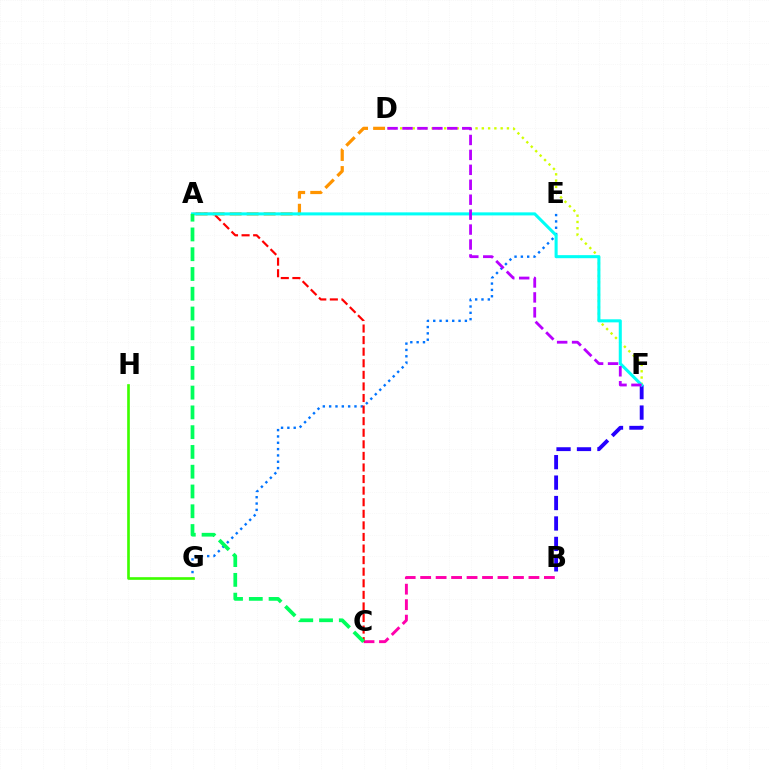{('B', 'C'): [{'color': '#ff00ac', 'line_style': 'dashed', 'thickness': 2.1}], ('E', 'G'): [{'color': '#0074ff', 'line_style': 'dotted', 'thickness': 1.72}], ('G', 'H'): [{'color': '#3dff00', 'line_style': 'solid', 'thickness': 1.91}], ('D', 'F'): [{'color': '#d1ff00', 'line_style': 'dotted', 'thickness': 1.71}, {'color': '#b900ff', 'line_style': 'dashed', 'thickness': 2.03}], ('A', 'D'): [{'color': '#ff9400', 'line_style': 'dashed', 'thickness': 2.31}], ('A', 'C'): [{'color': '#ff0000', 'line_style': 'dashed', 'thickness': 1.57}, {'color': '#00ff5c', 'line_style': 'dashed', 'thickness': 2.69}], ('B', 'F'): [{'color': '#2500ff', 'line_style': 'dashed', 'thickness': 2.78}], ('A', 'F'): [{'color': '#00fff6', 'line_style': 'solid', 'thickness': 2.2}]}